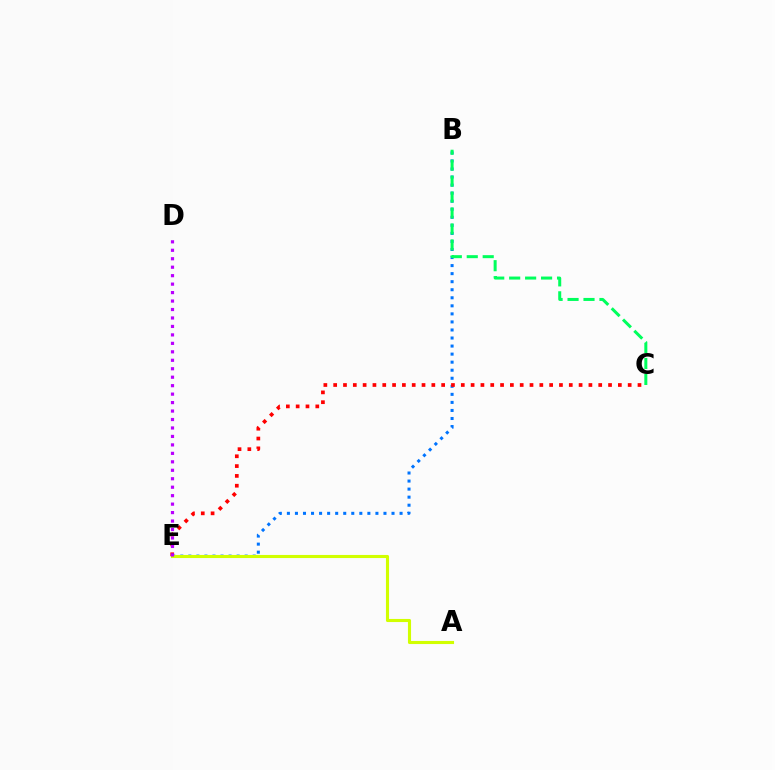{('B', 'E'): [{'color': '#0074ff', 'line_style': 'dotted', 'thickness': 2.19}], ('B', 'C'): [{'color': '#00ff5c', 'line_style': 'dashed', 'thickness': 2.17}], ('A', 'E'): [{'color': '#d1ff00', 'line_style': 'solid', 'thickness': 2.23}], ('C', 'E'): [{'color': '#ff0000', 'line_style': 'dotted', 'thickness': 2.67}], ('D', 'E'): [{'color': '#b900ff', 'line_style': 'dotted', 'thickness': 2.3}]}